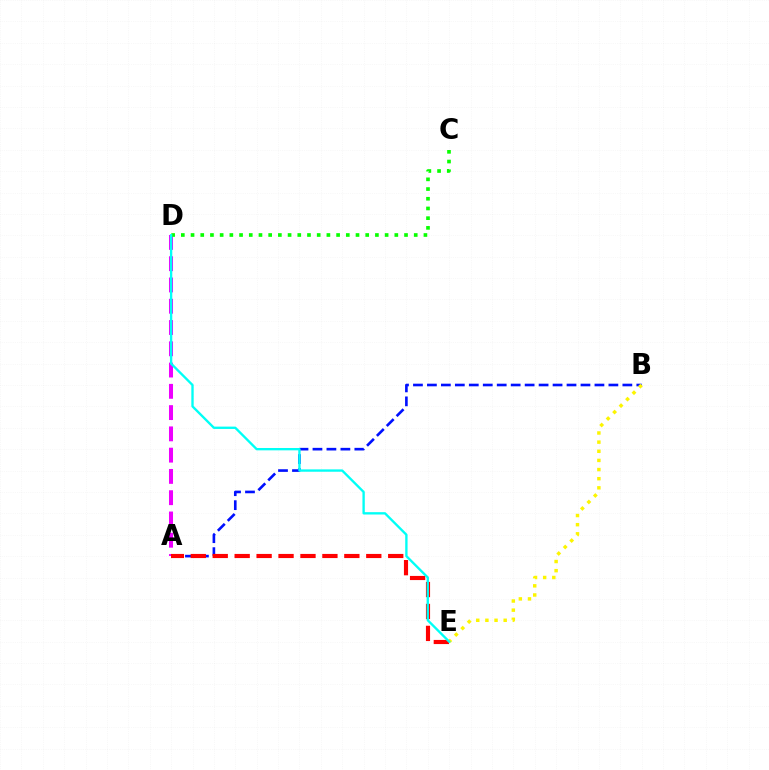{('A', 'D'): [{'color': '#ee00ff', 'line_style': 'dashed', 'thickness': 2.89}], ('A', 'B'): [{'color': '#0010ff', 'line_style': 'dashed', 'thickness': 1.9}], ('A', 'E'): [{'color': '#ff0000', 'line_style': 'dashed', 'thickness': 2.98}], ('C', 'D'): [{'color': '#08ff00', 'line_style': 'dotted', 'thickness': 2.64}], ('B', 'E'): [{'color': '#fcf500', 'line_style': 'dotted', 'thickness': 2.48}], ('D', 'E'): [{'color': '#00fff6', 'line_style': 'solid', 'thickness': 1.69}]}